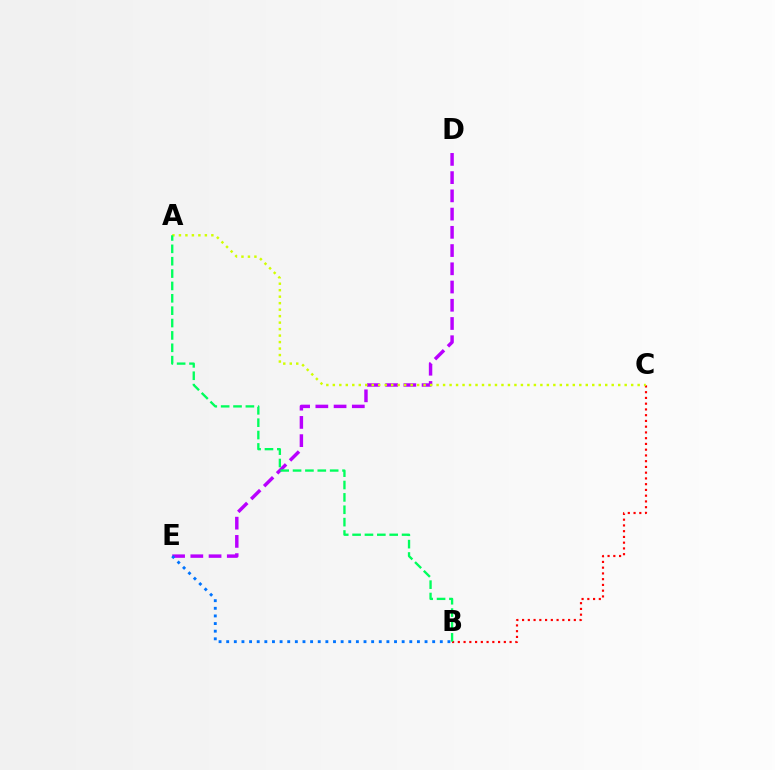{('D', 'E'): [{'color': '#b900ff', 'line_style': 'dashed', 'thickness': 2.48}], ('B', 'C'): [{'color': '#ff0000', 'line_style': 'dotted', 'thickness': 1.56}], ('A', 'C'): [{'color': '#d1ff00', 'line_style': 'dotted', 'thickness': 1.76}], ('B', 'E'): [{'color': '#0074ff', 'line_style': 'dotted', 'thickness': 2.07}], ('A', 'B'): [{'color': '#00ff5c', 'line_style': 'dashed', 'thickness': 1.68}]}